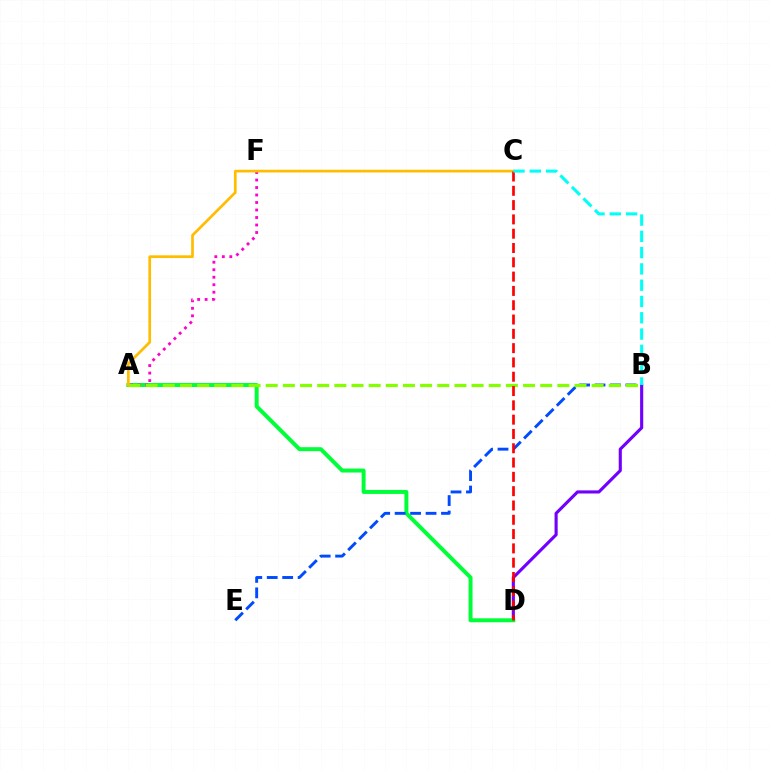{('B', 'D'): [{'color': '#7200ff', 'line_style': 'solid', 'thickness': 2.25}], ('A', 'D'): [{'color': '#00ff39', 'line_style': 'solid', 'thickness': 2.86}], ('B', 'E'): [{'color': '#004bff', 'line_style': 'dashed', 'thickness': 2.1}], ('A', 'F'): [{'color': '#ff00cf', 'line_style': 'dotted', 'thickness': 2.04}], ('A', 'B'): [{'color': '#84ff00', 'line_style': 'dashed', 'thickness': 2.33}], ('A', 'C'): [{'color': '#ffbd00', 'line_style': 'solid', 'thickness': 1.95}], ('C', 'D'): [{'color': '#ff0000', 'line_style': 'dashed', 'thickness': 1.94}], ('B', 'C'): [{'color': '#00fff6', 'line_style': 'dashed', 'thickness': 2.21}]}